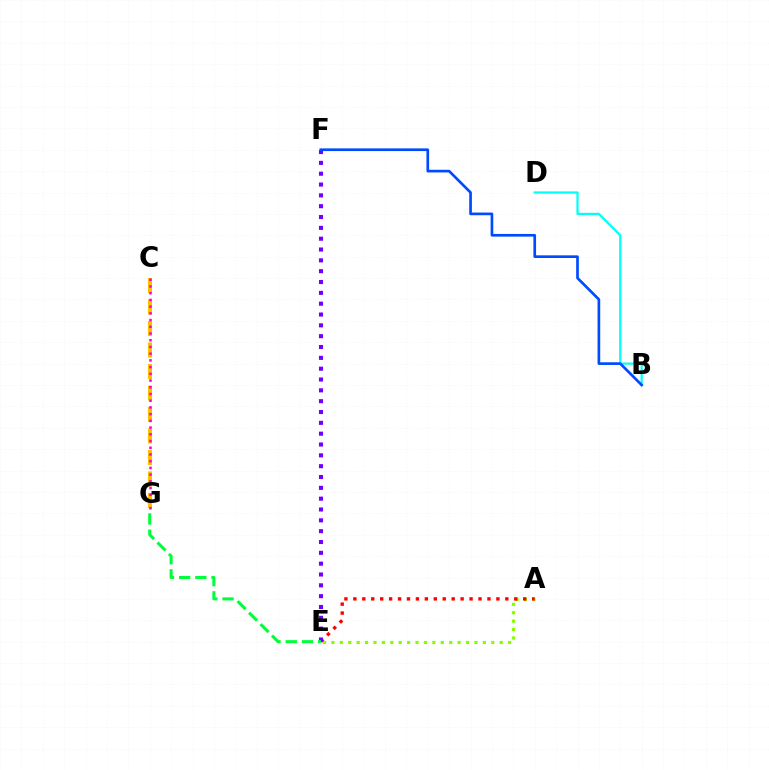{('B', 'D'): [{'color': '#00fff6', 'line_style': 'solid', 'thickness': 1.6}], ('C', 'G'): [{'color': '#ffbd00', 'line_style': 'dashed', 'thickness': 2.92}, {'color': '#ff00cf', 'line_style': 'dotted', 'thickness': 1.83}], ('A', 'E'): [{'color': '#84ff00', 'line_style': 'dotted', 'thickness': 2.29}, {'color': '#ff0000', 'line_style': 'dotted', 'thickness': 2.43}], ('E', 'F'): [{'color': '#7200ff', 'line_style': 'dotted', 'thickness': 2.94}], ('B', 'F'): [{'color': '#004bff', 'line_style': 'solid', 'thickness': 1.93}], ('E', 'G'): [{'color': '#00ff39', 'line_style': 'dashed', 'thickness': 2.2}]}